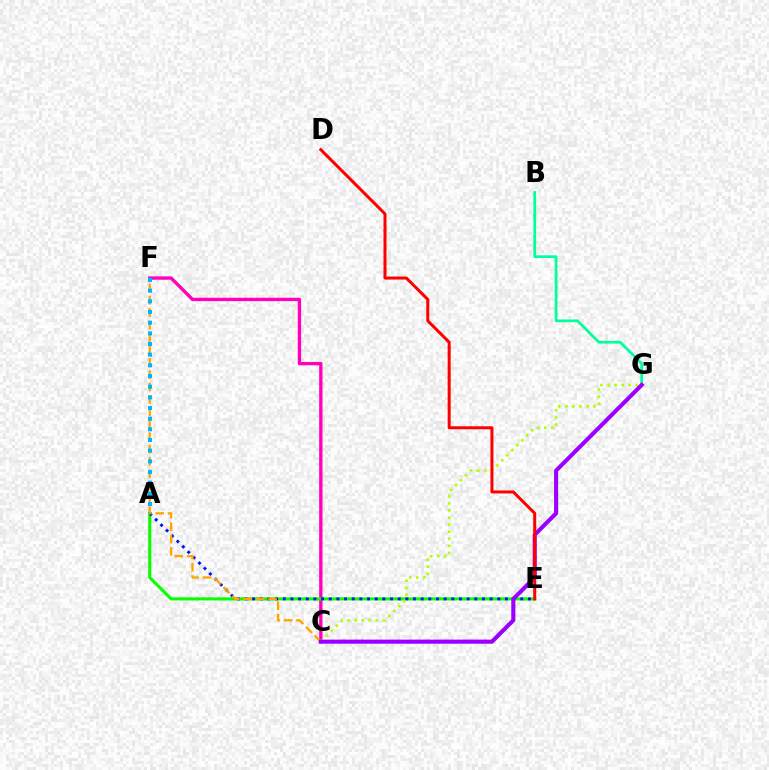{('B', 'G'): [{'color': '#00ff9d', 'line_style': 'solid', 'thickness': 1.96}], ('C', 'F'): [{'color': '#ff00bd', 'line_style': 'solid', 'thickness': 2.41}, {'color': '#ffa500', 'line_style': 'dashed', 'thickness': 1.68}], ('A', 'E'): [{'color': '#08ff00', 'line_style': 'solid', 'thickness': 2.23}, {'color': '#0010ff', 'line_style': 'dotted', 'thickness': 2.08}], ('C', 'G'): [{'color': '#b3ff00', 'line_style': 'dotted', 'thickness': 1.92}, {'color': '#9b00ff', 'line_style': 'solid', 'thickness': 2.95}], ('A', 'F'): [{'color': '#00b5ff', 'line_style': 'dotted', 'thickness': 2.9}], ('D', 'E'): [{'color': '#ff0000', 'line_style': 'solid', 'thickness': 2.17}]}